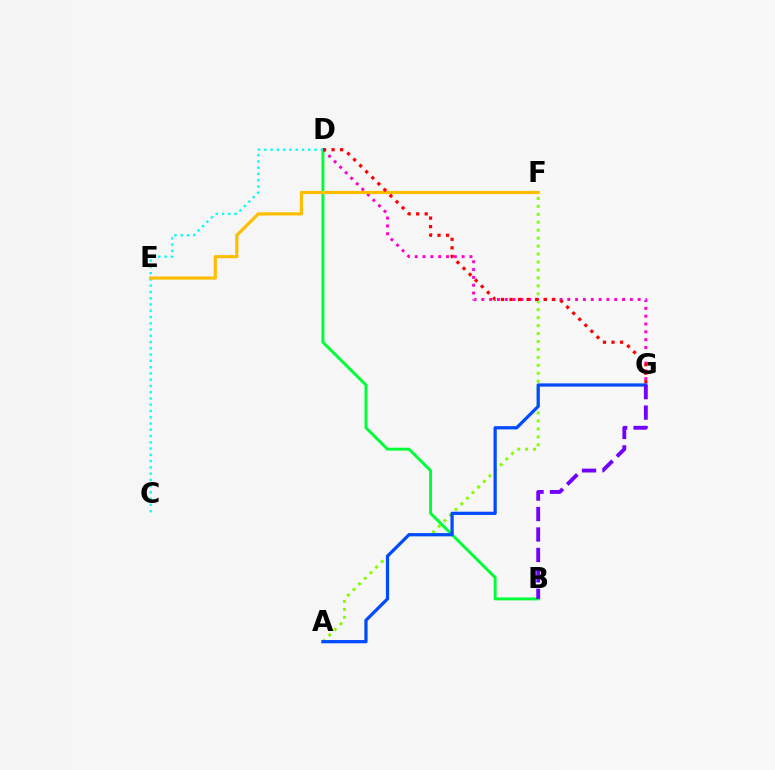{('D', 'G'): [{'color': '#ff00cf', 'line_style': 'dotted', 'thickness': 2.12}, {'color': '#ff0000', 'line_style': 'dotted', 'thickness': 2.32}], ('B', 'D'): [{'color': '#00ff39', 'line_style': 'solid', 'thickness': 2.13}], ('C', 'D'): [{'color': '#00fff6', 'line_style': 'dotted', 'thickness': 1.7}], ('A', 'F'): [{'color': '#84ff00', 'line_style': 'dotted', 'thickness': 2.16}], ('E', 'F'): [{'color': '#ffbd00', 'line_style': 'solid', 'thickness': 2.28}], ('A', 'G'): [{'color': '#004bff', 'line_style': 'solid', 'thickness': 2.33}], ('B', 'G'): [{'color': '#7200ff', 'line_style': 'dashed', 'thickness': 2.78}]}